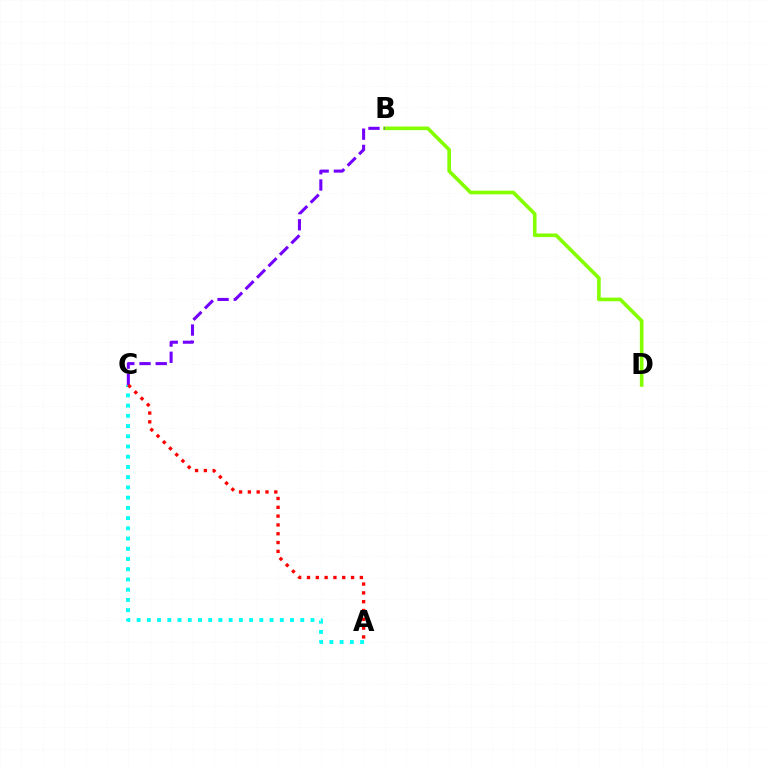{('A', 'C'): [{'color': '#00fff6', 'line_style': 'dotted', 'thickness': 2.78}, {'color': '#ff0000', 'line_style': 'dotted', 'thickness': 2.39}], ('B', 'D'): [{'color': '#84ff00', 'line_style': 'solid', 'thickness': 2.61}], ('B', 'C'): [{'color': '#7200ff', 'line_style': 'dashed', 'thickness': 2.2}]}